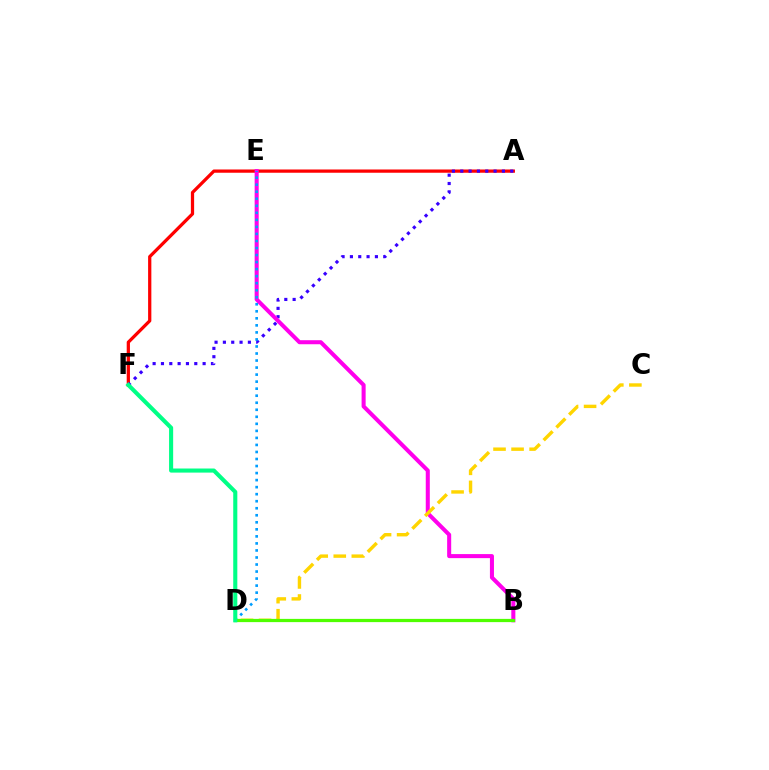{('A', 'F'): [{'color': '#ff0000', 'line_style': 'solid', 'thickness': 2.34}, {'color': '#3700ff', 'line_style': 'dotted', 'thickness': 2.26}], ('B', 'E'): [{'color': '#ff00ed', 'line_style': 'solid', 'thickness': 2.91}], ('C', 'D'): [{'color': '#ffd500', 'line_style': 'dashed', 'thickness': 2.45}], ('D', 'E'): [{'color': '#009eff', 'line_style': 'dotted', 'thickness': 1.91}], ('B', 'D'): [{'color': '#4fff00', 'line_style': 'solid', 'thickness': 2.33}], ('D', 'F'): [{'color': '#00ff86', 'line_style': 'solid', 'thickness': 2.94}]}